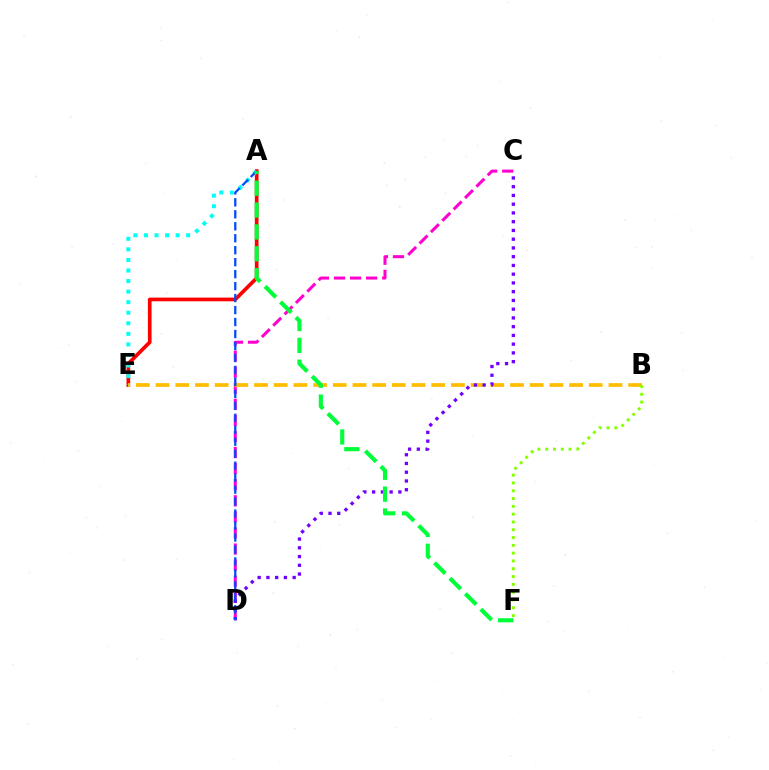{('A', 'E'): [{'color': '#ff0000', 'line_style': 'solid', 'thickness': 2.66}, {'color': '#00fff6', 'line_style': 'dotted', 'thickness': 2.87}], ('C', 'D'): [{'color': '#ff00cf', 'line_style': 'dashed', 'thickness': 2.18}, {'color': '#7200ff', 'line_style': 'dotted', 'thickness': 2.38}], ('B', 'E'): [{'color': '#ffbd00', 'line_style': 'dashed', 'thickness': 2.67}], ('A', 'D'): [{'color': '#004bff', 'line_style': 'dashed', 'thickness': 1.63}], ('A', 'F'): [{'color': '#00ff39', 'line_style': 'dashed', 'thickness': 2.97}], ('B', 'F'): [{'color': '#84ff00', 'line_style': 'dotted', 'thickness': 2.12}]}